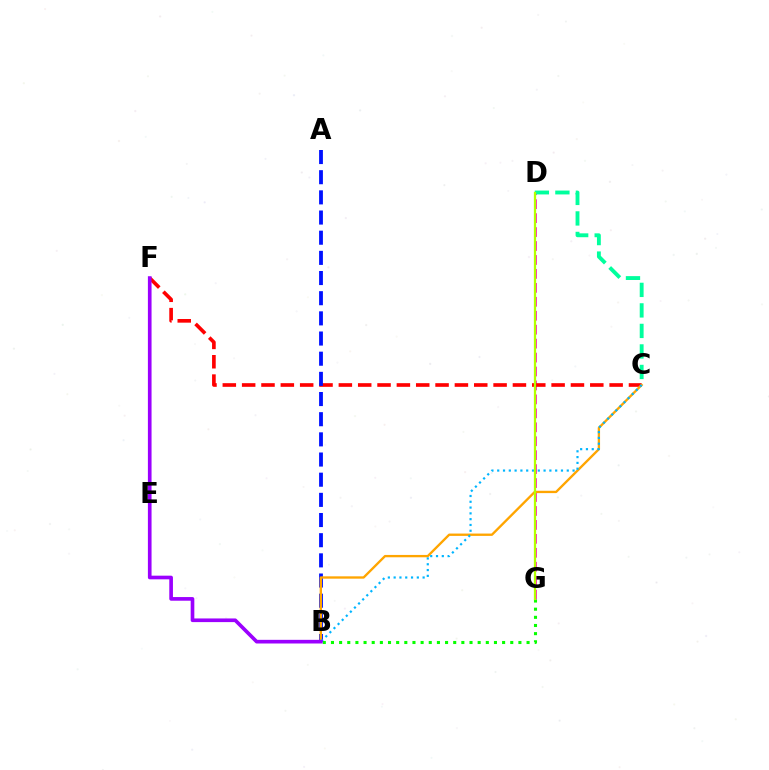{('D', 'G'): [{'color': '#ff00bd', 'line_style': 'dashed', 'thickness': 1.89}, {'color': '#b3ff00', 'line_style': 'solid', 'thickness': 1.63}], ('C', 'F'): [{'color': '#ff0000', 'line_style': 'dashed', 'thickness': 2.63}], ('A', 'B'): [{'color': '#0010ff', 'line_style': 'dashed', 'thickness': 2.74}], ('B', 'G'): [{'color': '#08ff00', 'line_style': 'dotted', 'thickness': 2.21}], ('B', 'C'): [{'color': '#ffa500', 'line_style': 'solid', 'thickness': 1.68}, {'color': '#00b5ff', 'line_style': 'dotted', 'thickness': 1.57}], ('C', 'D'): [{'color': '#00ff9d', 'line_style': 'dashed', 'thickness': 2.79}], ('B', 'F'): [{'color': '#9b00ff', 'line_style': 'solid', 'thickness': 2.63}]}